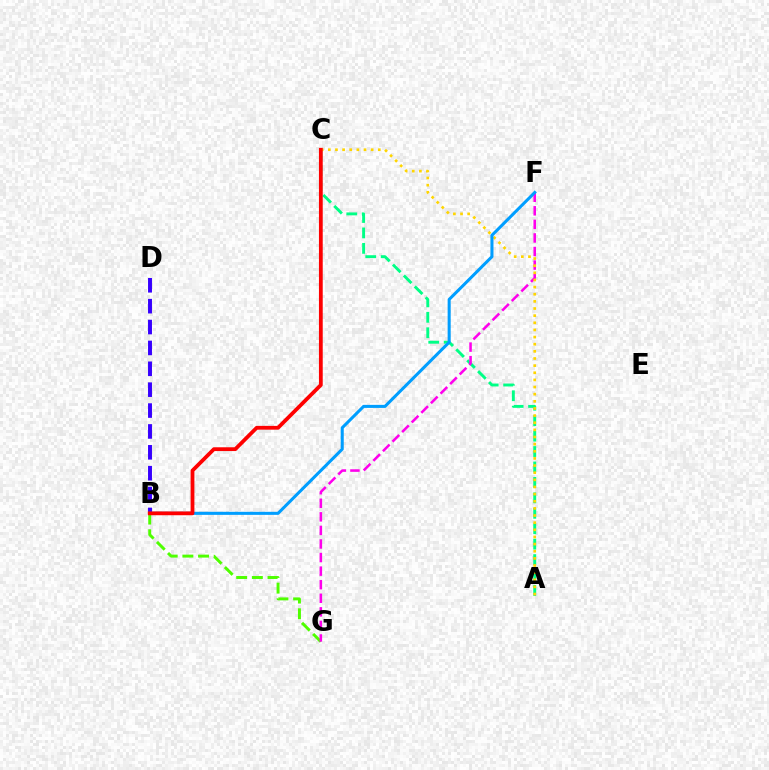{('A', 'C'): [{'color': '#00ff86', 'line_style': 'dashed', 'thickness': 2.1}, {'color': '#ffd500', 'line_style': 'dotted', 'thickness': 1.94}], ('B', 'G'): [{'color': '#4fff00', 'line_style': 'dashed', 'thickness': 2.13}], ('F', 'G'): [{'color': '#ff00ed', 'line_style': 'dashed', 'thickness': 1.84}], ('B', 'D'): [{'color': '#3700ff', 'line_style': 'dashed', 'thickness': 2.84}], ('B', 'F'): [{'color': '#009eff', 'line_style': 'solid', 'thickness': 2.2}], ('B', 'C'): [{'color': '#ff0000', 'line_style': 'solid', 'thickness': 2.73}]}